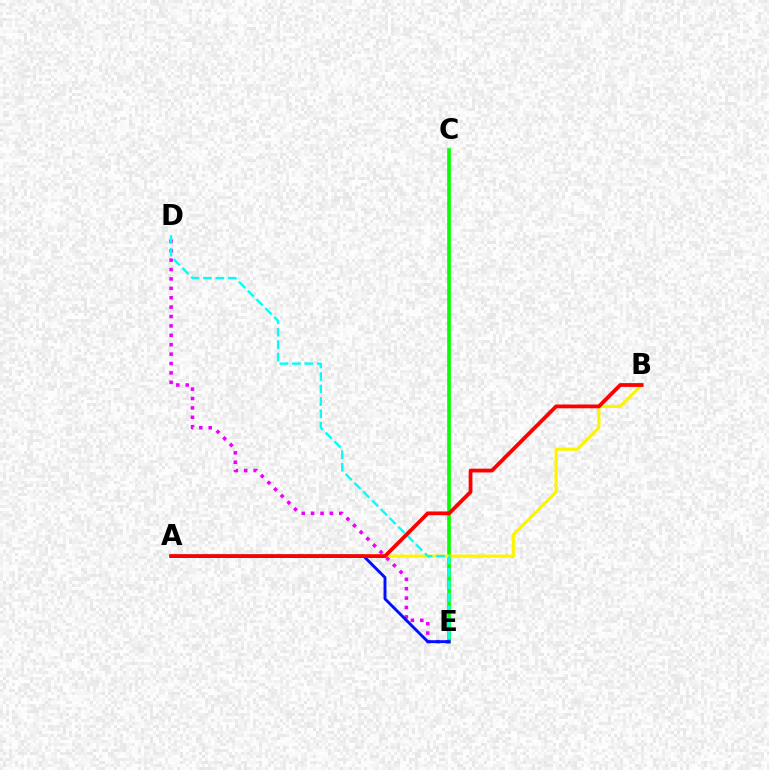{('C', 'E'): [{'color': '#08ff00', 'line_style': 'solid', 'thickness': 2.62}], ('A', 'B'): [{'color': '#fcf500', 'line_style': 'solid', 'thickness': 2.26}, {'color': '#ff0000', 'line_style': 'solid', 'thickness': 2.72}], ('D', 'E'): [{'color': '#ee00ff', 'line_style': 'dotted', 'thickness': 2.55}, {'color': '#00fff6', 'line_style': 'dashed', 'thickness': 1.69}], ('A', 'E'): [{'color': '#0010ff', 'line_style': 'solid', 'thickness': 2.09}]}